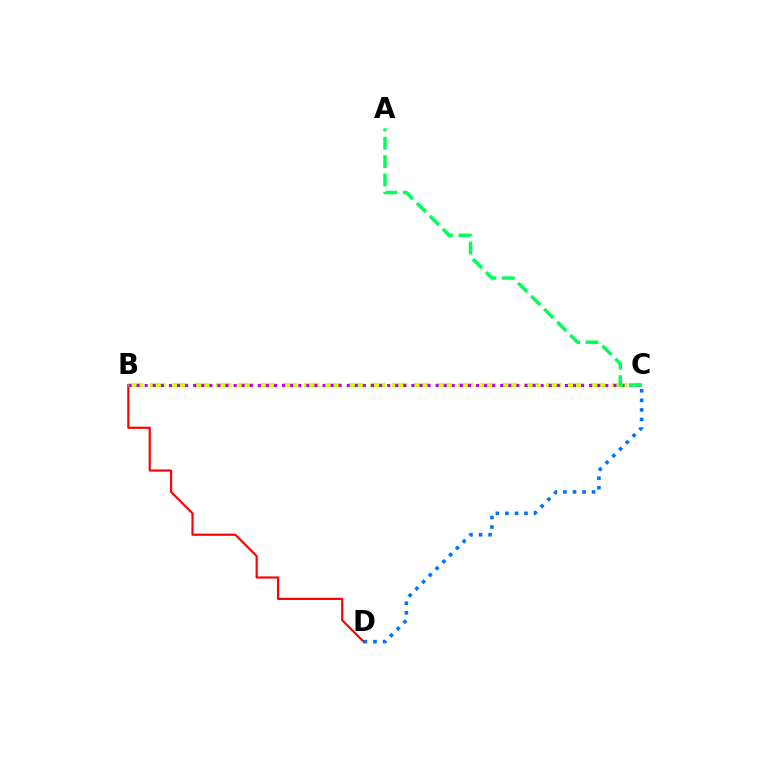{('C', 'D'): [{'color': '#0074ff', 'line_style': 'dotted', 'thickness': 2.6}], ('B', 'D'): [{'color': '#ff0000', 'line_style': 'solid', 'thickness': 1.56}], ('B', 'C'): [{'color': '#d1ff00', 'line_style': 'dashed', 'thickness': 2.99}, {'color': '#b900ff', 'line_style': 'dotted', 'thickness': 2.2}], ('A', 'C'): [{'color': '#00ff5c', 'line_style': 'dashed', 'thickness': 2.5}]}